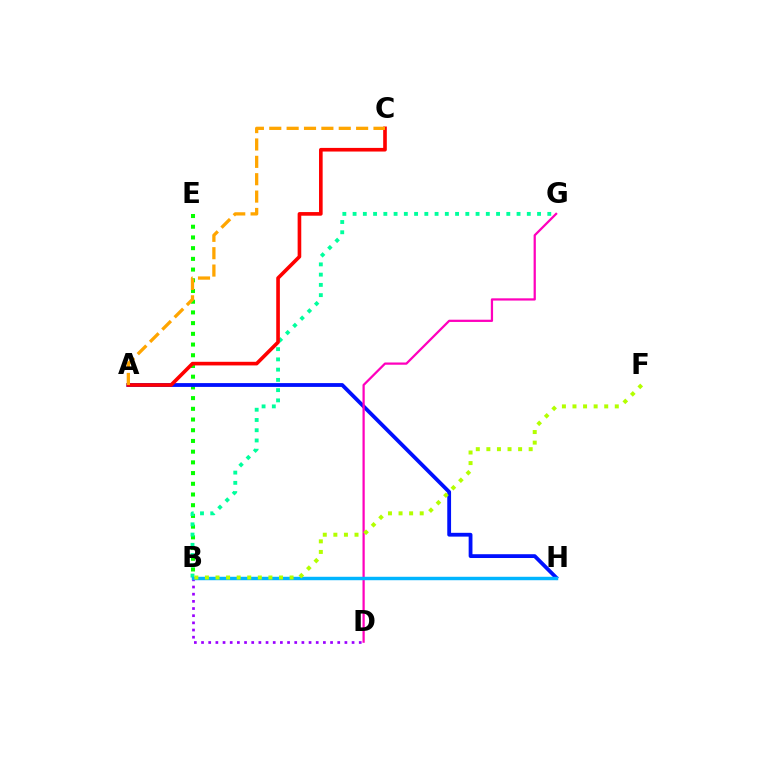{('B', 'D'): [{'color': '#9b00ff', 'line_style': 'dotted', 'thickness': 1.95}], ('B', 'E'): [{'color': '#08ff00', 'line_style': 'dotted', 'thickness': 2.91}], ('A', 'H'): [{'color': '#0010ff', 'line_style': 'solid', 'thickness': 2.74}], ('B', 'G'): [{'color': '#00ff9d', 'line_style': 'dotted', 'thickness': 2.78}], ('A', 'C'): [{'color': '#ff0000', 'line_style': 'solid', 'thickness': 2.62}, {'color': '#ffa500', 'line_style': 'dashed', 'thickness': 2.36}], ('D', 'G'): [{'color': '#ff00bd', 'line_style': 'solid', 'thickness': 1.61}], ('B', 'H'): [{'color': '#00b5ff', 'line_style': 'solid', 'thickness': 2.48}], ('B', 'F'): [{'color': '#b3ff00', 'line_style': 'dotted', 'thickness': 2.87}]}